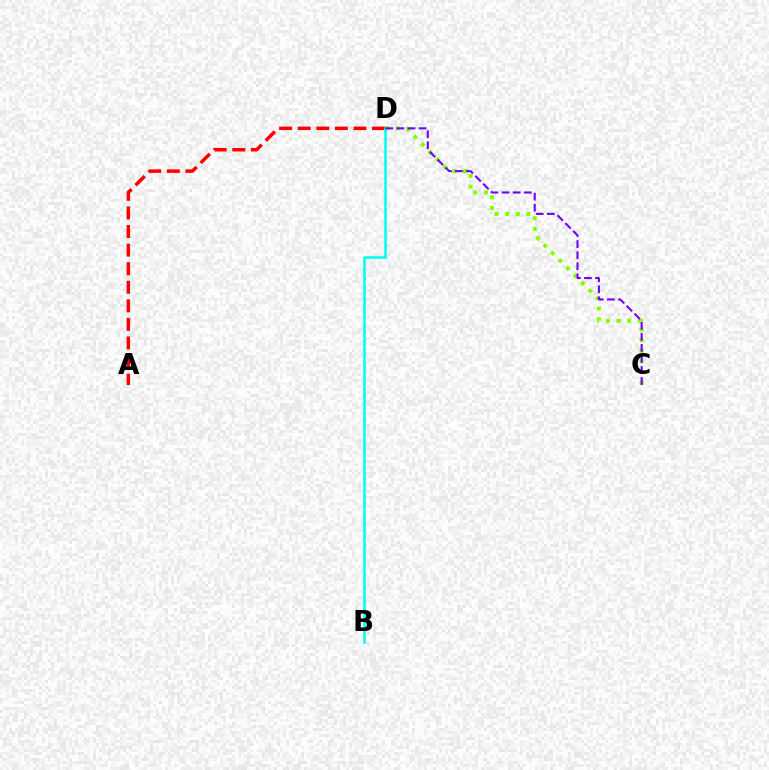{('A', 'D'): [{'color': '#ff0000', 'line_style': 'dashed', 'thickness': 2.52}], ('C', 'D'): [{'color': '#84ff00', 'line_style': 'dotted', 'thickness': 2.89}, {'color': '#7200ff', 'line_style': 'dashed', 'thickness': 1.51}], ('B', 'D'): [{'color': '#00fff6', 'line_style': 'solid', 'thickness': 1.84}]}